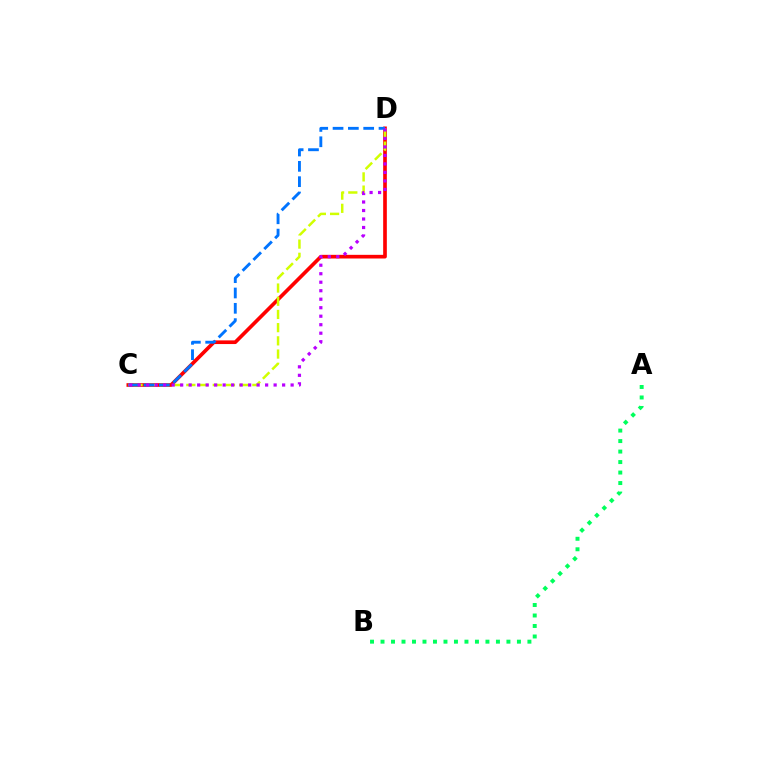{('C', 'D'): [{'color': '#ff0000', 'line_style': 'solid', 'thickness': 2.64}, {'color': '#d1ff00', 'line_style': 'dashed', 'thickness': 1.79}, {'color': '#0074ff', 'line_style': 'dashed', 'thickness': 2.08}, {'color': '#b900ff', 'line_style': 'dotted', 'thickness': 2.31}], ('A', 'B'): [{'color': '#00ff5c', 'line_style': 'dotted', 'thickness': 2.85}]}